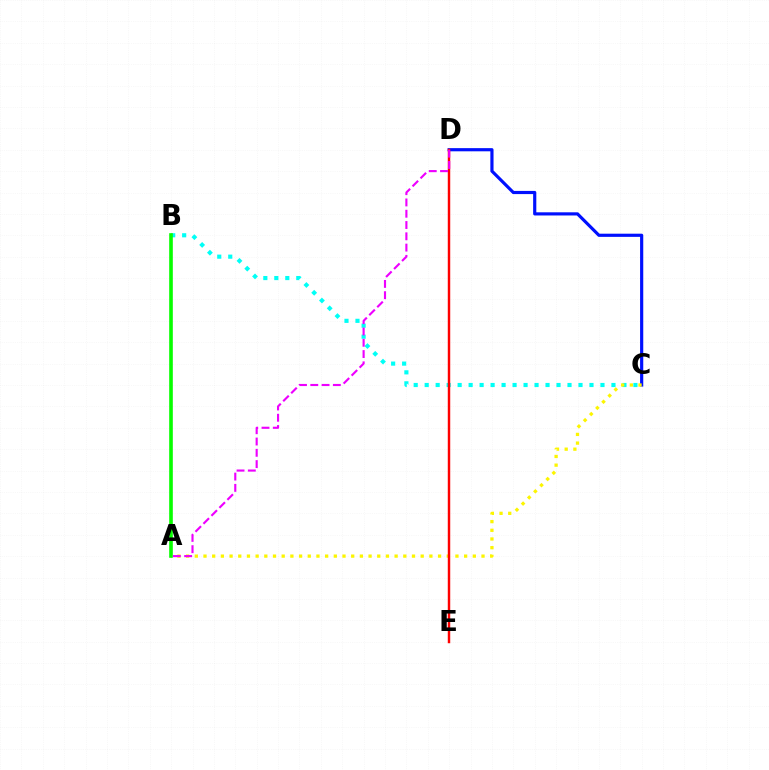{('C', 'D'): [{'color': '#0010ff', 'line_style': 'solid', 'thickness': 2.28}], ('B', 'C'): [{'color': '#00fff6', 'line_style': 'dotted', 'thickness': 2.98}], ('A', 'C'): [{'color': '#fcf500', 'line_style': 'dotted', 'thickness': 2.36}], ('A', 'B'): [{'color': '#08ff00', 'line_style': 'solid', 'thickness': 2.62}], ('D', 'E'): [{'color': '#ff0000', 'line_style': 'solid', 'thickness': 1.77}], ('A', 'D'): [{'color': '#ee00ff', 'line_style': 'dashed', 'thickness': 1.53}]}